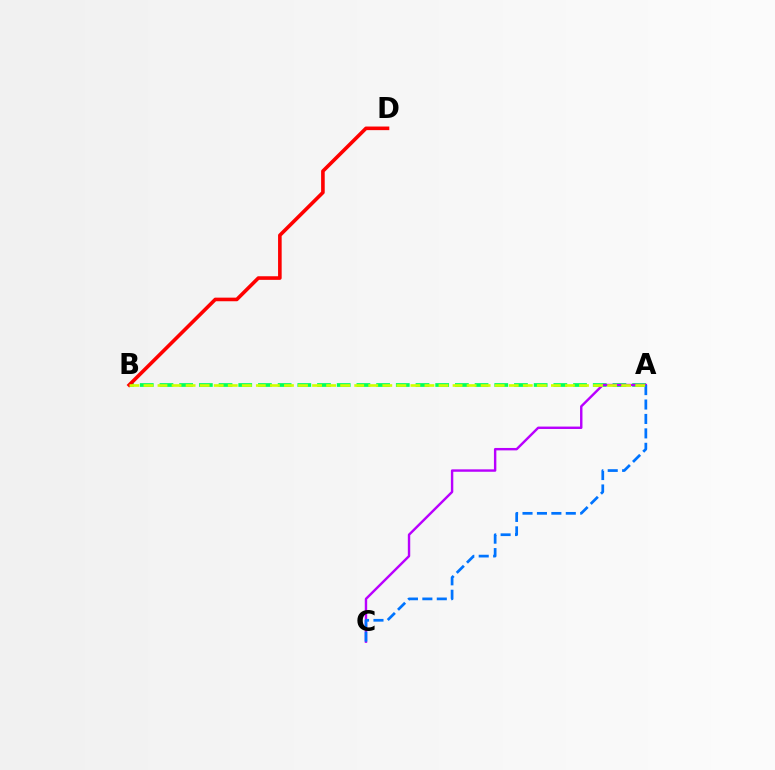{('A', 'B'): [{'color': '#00ff5c', 'line_style': 'dashed', 'thickness': 2.68}, {'color': '#d1ff00', 'line_style': 'dashed', 'thickness': 1.91}], ('B', 'D'): [{'color': '#ff0000', 'line_style': 'solid', 'thickness': 2.6}], ('A', 'C'): [{'color': '#b900ff', 'line_style': 'solid', 'thickness': 1.74}, {'color': '#0074ff', 'line_style': 'dashed', 'thickness': 1.96}]}